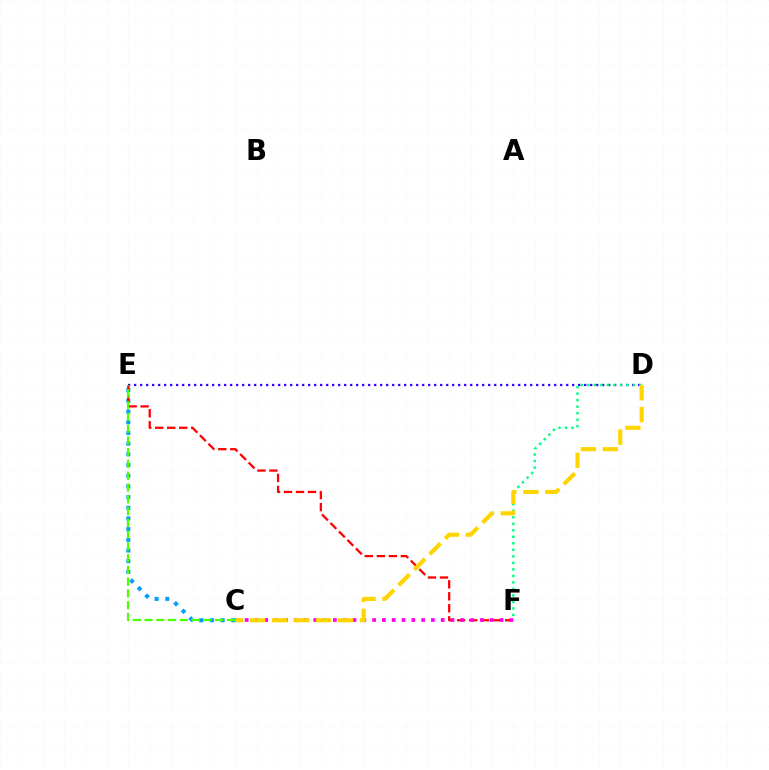{('D', 'E'): [{'color': '#3700ff', 'line_style': 'dotted', 'thickness': 1.63}], ('C', 'E'): [{'color': '#009eff', 'line_style': 'dotted', 'thickness': 2.9}, {'color': '#4fff00', 'line_style': 'dashed', 'thickness': 1.6}], ('D', 'F'): [{'color': '#00ff86', 'line_style': 'dotted', 'thickness': 1.77}], ('E', 'F'): [{'color': '#ff0000', 'line_style': 'dashed', 'thickness': 1.63}], ('C', 'F'): [{'color': '#ff00ed', 'line_style': 'dotted', 'thickness': 2.66}], ('C', 'D'): [{'color': '#ffd500', 'line_style': 'dashed', 'thickness': 2.98}]}